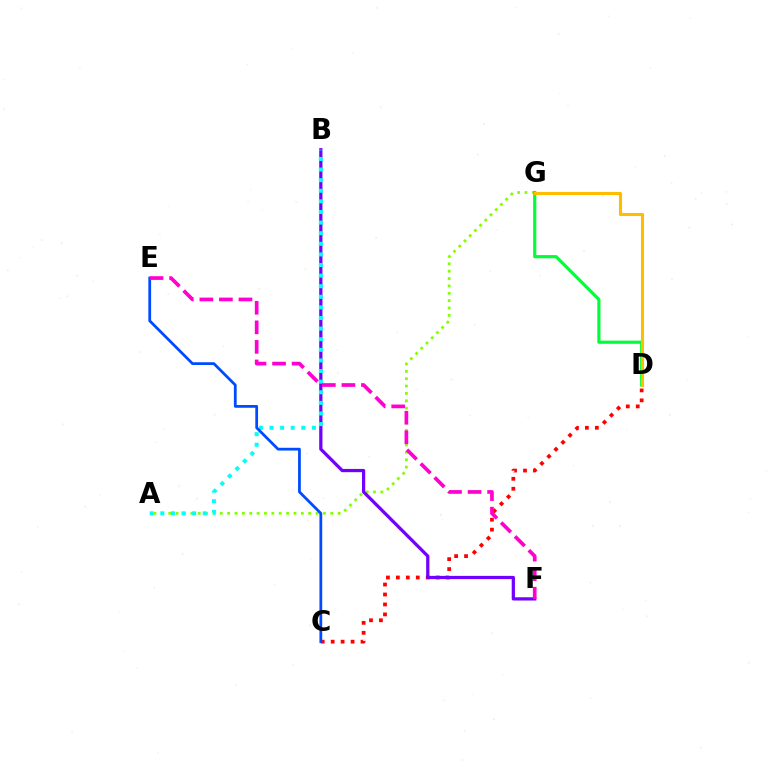{('C', 'D'): [{'color': '#ff0000', 'line_style': 'dotted', 'thickness': 2.7}], ('A', 'G'): [{'color': '#84ff00', 'line_style': 'dotted', 'thickness': 2.0}], ('D', 'G'): [{'color': '#00ff39', 'line_style': 'solid', 'thickness': 2.29}, {'color': '#ffbd00', 'line_style': 'solid', 'thickness': 2.22}], ('B', 'F'): [{'color': '#7200ff', 'line_style': 'solid', 'thickness': 2.34}], ('A', 'B'): [{'color': '#00fff6', 'line_style': 'dotted', 'thickness': 2.88}], ('C', 'E'): [{'color': '#004bff', 'line_style': 'solid', 'thickness': 1.99}], ('E', 'F'): [{'color': '#ff00cf', 'line_style': 'dashed', 'thickness': 2.66}]}